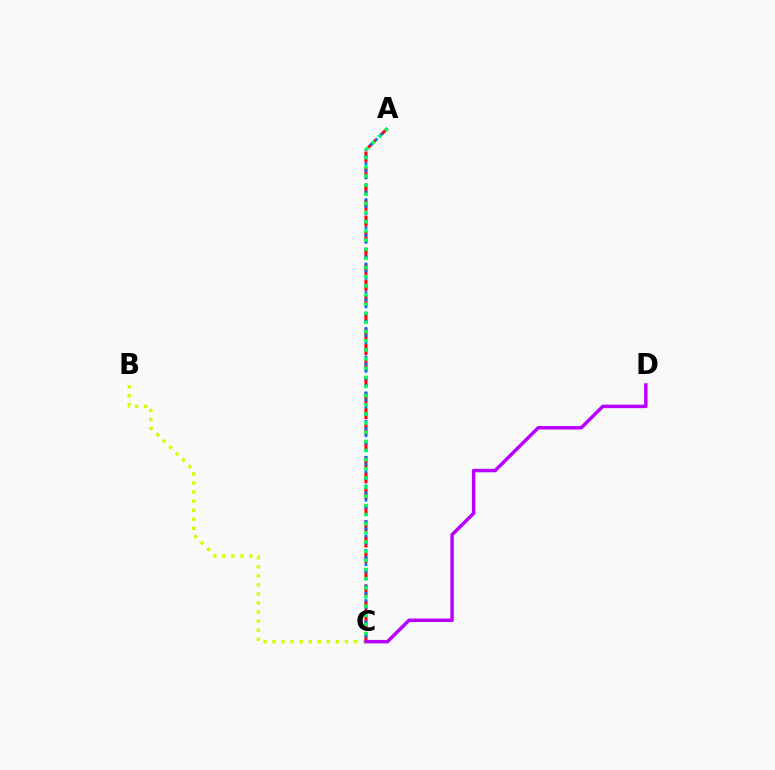{('A', 'C'): [{'color': '#ff0000', 'line_style': 'dashed', 'thickness': 2.18}, {'color': '#0074ff', 'line_style': 'dotted', 'thickness': 1.95}, {'color': '#00ff5c', 'line_style': 'dotted', 'thickness': 2.49}], ('B', 'C'): [{'color': '#d1ff00', 'line_style': 'dotted', 'thickness': 2.46}], ('C', 'D'): [{'color': '#b900ff', 'line_style': 'solid', 'thickness': 2.49}]}